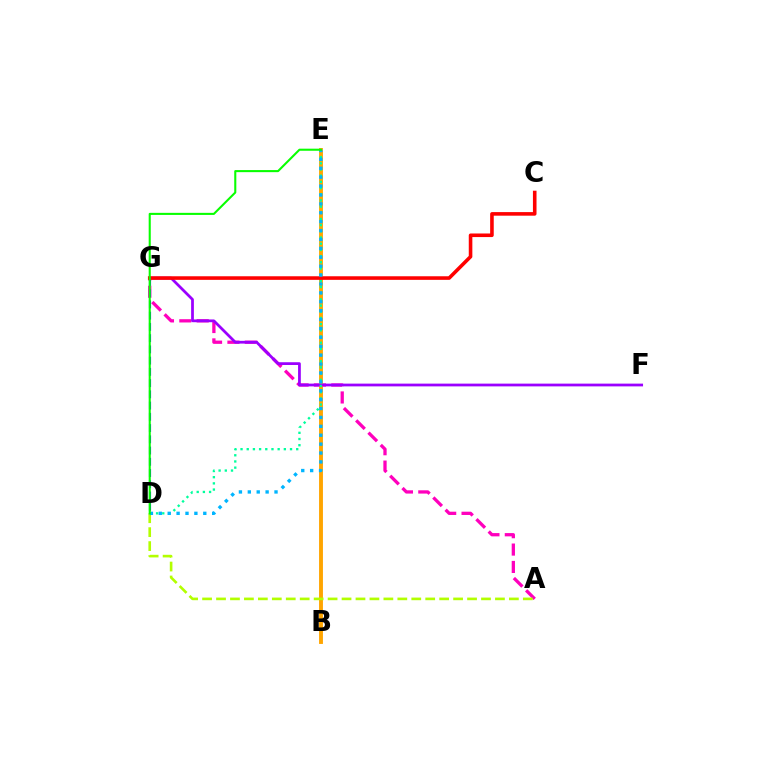{('A', 'G'): [{'color': '#ff00bd', 'line_style': 'dashed', 'thickness': 2.36}], ('D', 'G'): [{'color': '#0010ff', 'line_style': 'dashed', 'thickness': 1.53}], ('B', 'E'): [{'color': '#ffa500', 'line_style': 'solid', 'thickness': 2.8}], ('F', 'G'): [{'color': '#9b00ff', 'line_style': 'solid', 'thickness': 1.98}], ('A', 'D'): [{'color': '#b3ff00', 'line_style': 'dashed', 'thickness': 1.89}], ('D', 'E'): [{'color': '#00ff9d', 'line_style': 'dotted', 'thickness': 1.68}, {'color': '#00b5ff', 'line_style': 'dotted', 'thickness': 2.42}, {'color': '#08ff00', 'line_style': 'solid', 'thickness': 1.5}], ('C', 'G'): [{'color': '#ff0000', 'line_style': 'solid', 'thickness': 2.58}]}